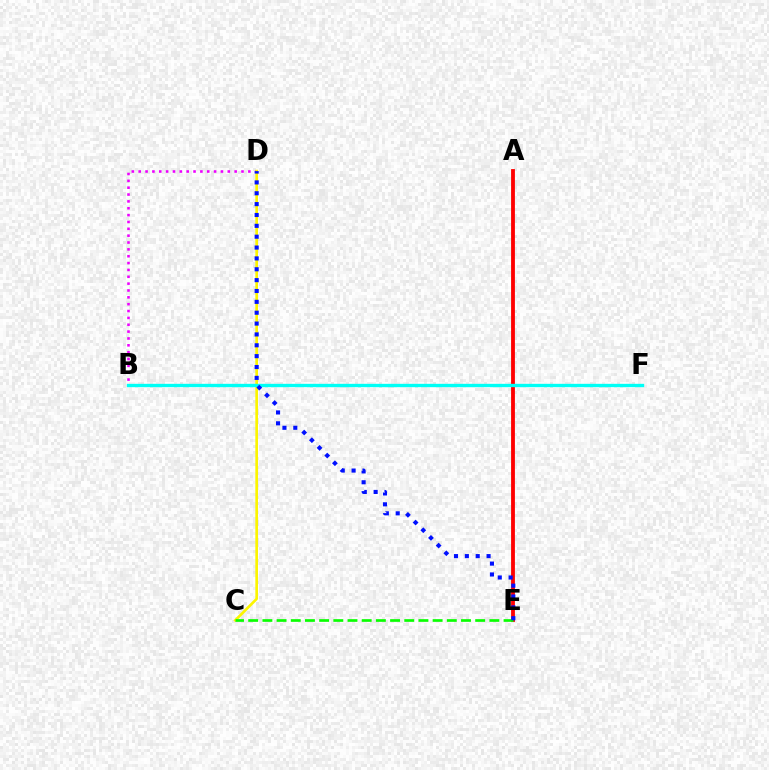{('B', 'D'): [{'color': '#ee00ff', 'line_style': 'dotted', 'thickness': 1.86}], ('C', 'D'): [{'color': '#fcf500', 'line_style': 'solid', 'thickness': 1.92}], ('A', 'E'): [{'color': '#ff0000', 'line_style': 'solid', 'thickness': 2.75}], ('B', 'F'): [{'color': '#00fff6', 'line_style': 'solid', 'thickness': 2.41}], ('C', 'E'): [{'color': '#08ff00', 'line_style': 'dashed', 'thickness': 1.93}], ('D', 'E'): [{'color': '#0010ff', 'line_style': 'dotted', 'thickness': 2.95}]}